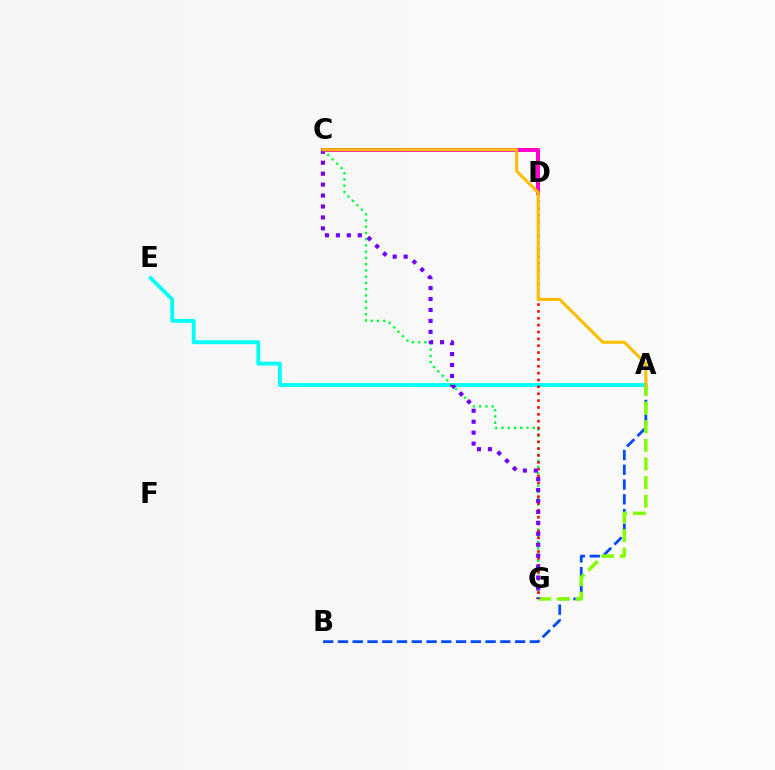{('A', 'B'): [{'color': '#004bff', 'line_style': 'dashed', 'thickness': 2.01}], ('C', 'D'): [{'color': '#ff00cf', 'line_style': 'solid', 'thickness': 2.88}], ('A', 'E'): [{'color': '#00fff6', 'line_style': 'solid', 'thickness': 2.78}], ('C', 'G'): [{'color': '#00ff39', 'line_style': 'dotted', 'thickness': 1.7}, {'color': '#7200ff', 'line_style': 'dotted', 'thickness': 2.97}], ('D', 'G'): [{'color': '#ff0000', 'line_style': 'dotted', 'thickness': 1.86}], ('A', 'G'): [{'color': '#84ff00', 'line_style': 'dashed', 'thickness': 2.53}], ('A', 'C'): [{'color': '#ffbd00', 'line_style': 'solid', 'thickness': 2.21}]}